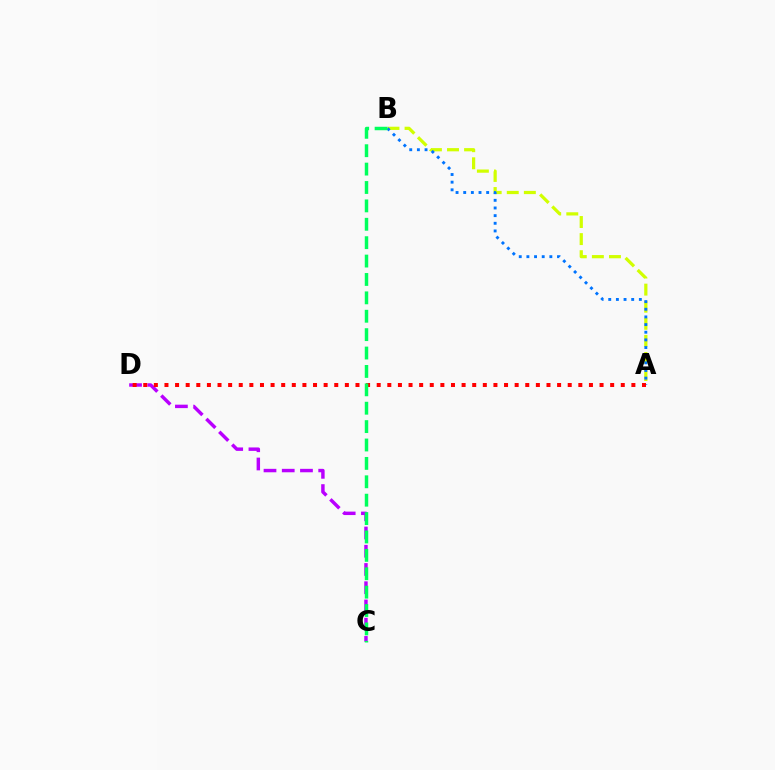{('A', 'B'): [{'color': '#d1ff00', 'line_style': 'dashed', 'thickness': 2.32}, {'color': '#0074ff', 'line_style': 'dotted', 'thickness': 2.08}], ('C', 'D'): [{'color': '#b900ff', 'line_style': 'dashed', 'thickness': 2.48}], ('A', 'D'): [{'color': '#ff0000', 'line_style': 'dotted', 'thickness': 2.88}], ('B', 'C'): [{'color': '#00ff5c', 'line_style': 'dashed', 'thickness': 2.5}]}